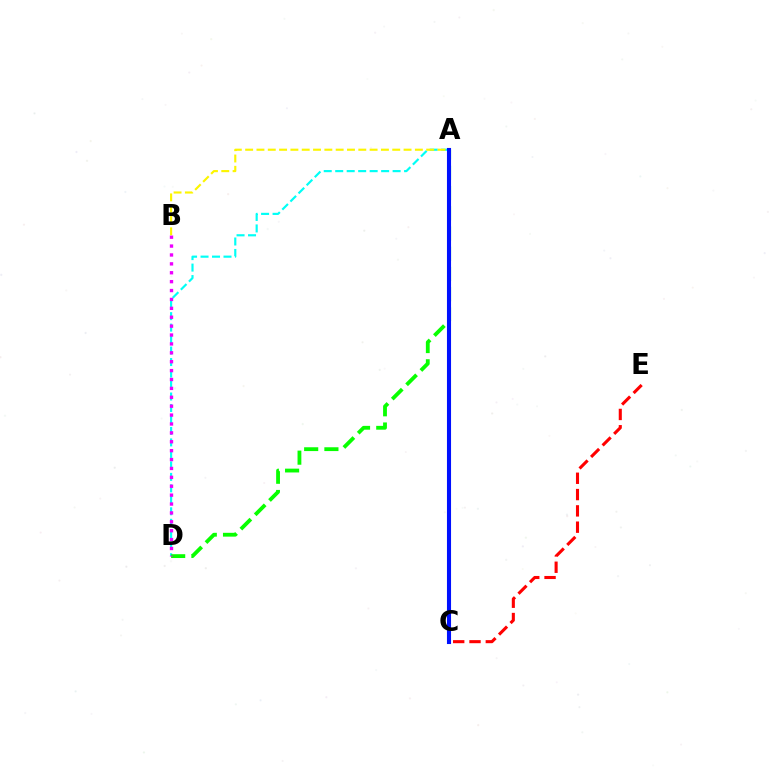{('C', 'E'): [{'color': '#ff0000', 'line_style': 'dashed', 'thickness': 2.22}], ('A', 'D'): [{'color': '#00fff6', 'line_style': 'dashed', 'thickness': 1.56}, {'color': '#08ff00', 'line_style': 'dashed', 'thickness': 2.75}], ('B', 'D'): [{'color': '#ee00ff', 'line_style': 'dotted', 'thickness': 2.42}], ('A', 'B'): [{'color': '#fcf500', 'line_style': 'dashed', 'thickness': 1.54}], ('A', 'C'): [{'color': '#0010ff', 'line_style': 'solid', 'thickness': 2.94}]}